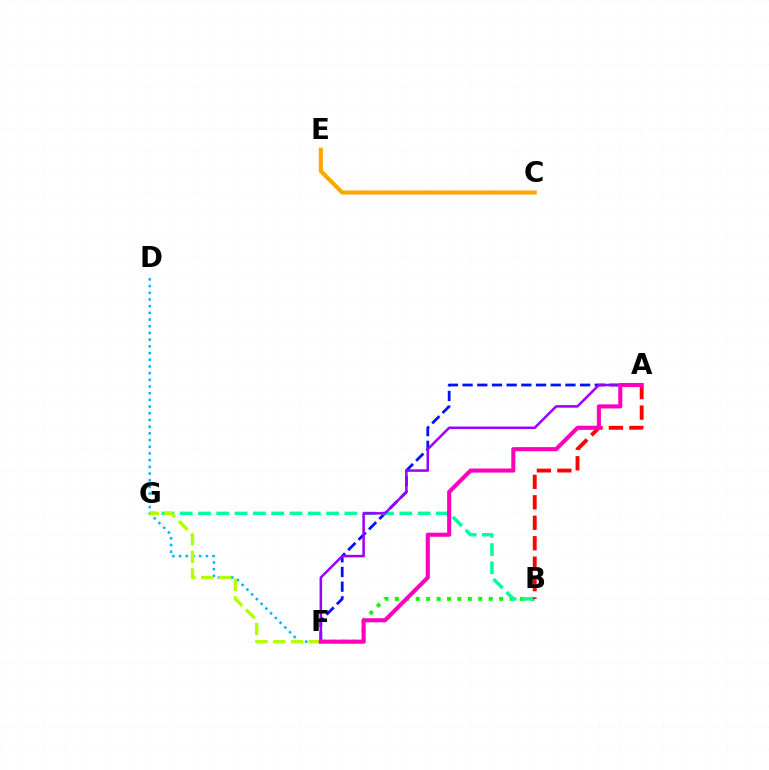{('A', 'F'): [{'color': '#0010ff', 'line_style': 'dashed', 'thickness': 2.0}, {'color': '#9b00ff', 'line_style': 'solid', 'thickness': 1.82}, {'color': '#ff00bd', 'line_style': 'solid', 'thickness': 2.94}], ('D', 'F'): [{'color': '#00b5ff', 'line_style': 'dotted', 'thickness': 1.82}], ('B', 'F'): [{'color': '#08ff00', 'line_style': 'dotted', 'thickness': 2.83}], ('C', 'E'): [{'color': '#ffa500', 'line_style': 'solid', 'thickness': 2.92}], ('B', 'G'): [{'color': '#00ff9d', 'line_style': 'dashed', 'thickness': 2.49}], ('A', 'B'): [{'color': '#ff0000', 'line_style': 'dashed', 'thickness': 2.78}], ('F', 'G'): [{'color': '#b3ff00', 'line_style': 'dashed', 'thickness': 2.4}]}